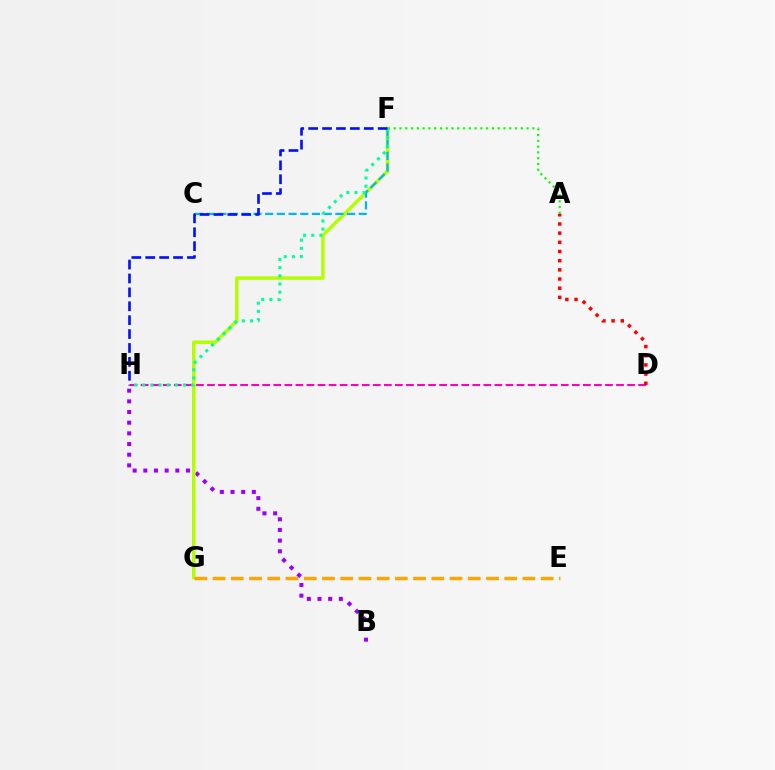{('B', 'H'): [{'color': '#9b00ff', 'line_style': 'dotted', 'thickness': 2.9}], ('F', 'G'): [{'color': '#b3ff00', 'line_style': 'solid', 'thickness': 2.5}], ('A', 'F'): [{'color': '#08ff00', 'line_style': 'dotted', 'thickness': 1.57}], ('D', 'H'): [{'color': '#ff00bd', 'line_style': 'dashed', 'thickness': 1.5}], ('E', 'G'): [{'color': '#ffa500', 'line_style': 'dashed', 'thickness': 2.48}], ('C', 'F'): [{'color': '#00b5ff', 'line_style': 'dashed', 'thickness': 1.59}], ('A', 'D'): [{'color': '#ff0000', 'line_style': 'dotted', 'thickness': 2.49}], ('F', 'H'): [{'color': '#00ff9d', 'line_style': 'dotted', 'thickness': 2.22}, {'color': '#0010ff', 'line_style': 'dashed', 'thickness': 1.89}]}